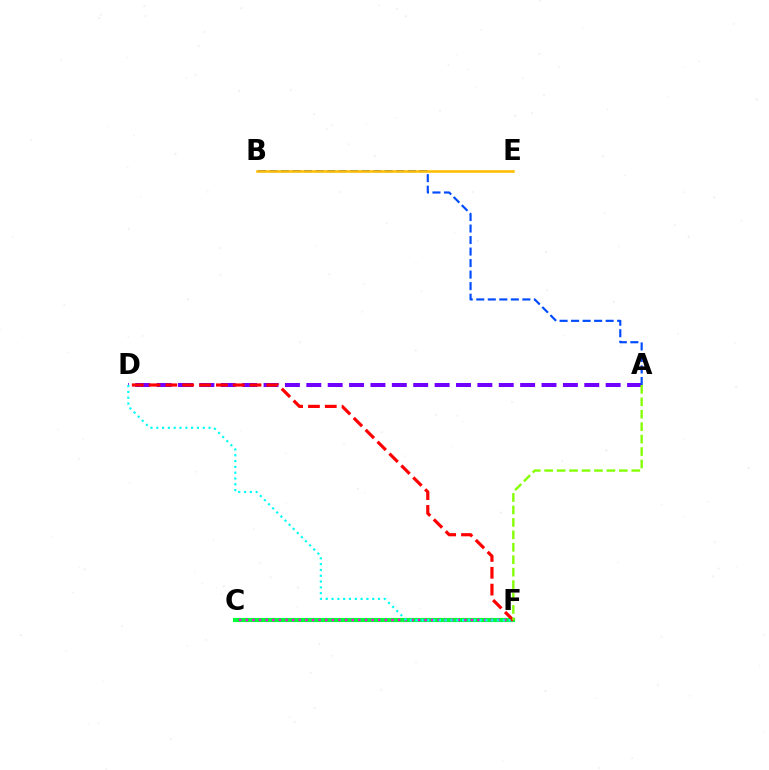{('C', 'F'): [{'color': '#00ff39', 'line_style': 'solid', 'thickness': 2.99}, {'color': '#ff00cf', 'line_style': 'dotted', 'thickness': 1.8}], ('A', 'D'): [{'color': '#7200ff', 'line_style': 'dashed', 'thickness': 2.9}], ('D', 'F'): [{'color': '#ff0000', 'line_style': 'dashed', 'thickness': 2.29}, {'color': '#00fff6', 'line_style': 'dotted', 'thickness': 1.58}], ('A', 'F'): [{'color': '#84ff00', 'line_style': 'dashed', 'thickness': 1.69}], ('A', 'B'): [{'color': '#004bff', 'line_style': 'dashed', 'thickness': 1.56}], ('B', 'E'): [{'color': '#ffbd00', 'line_style': 'solid', 'thickness': 1.85}]}